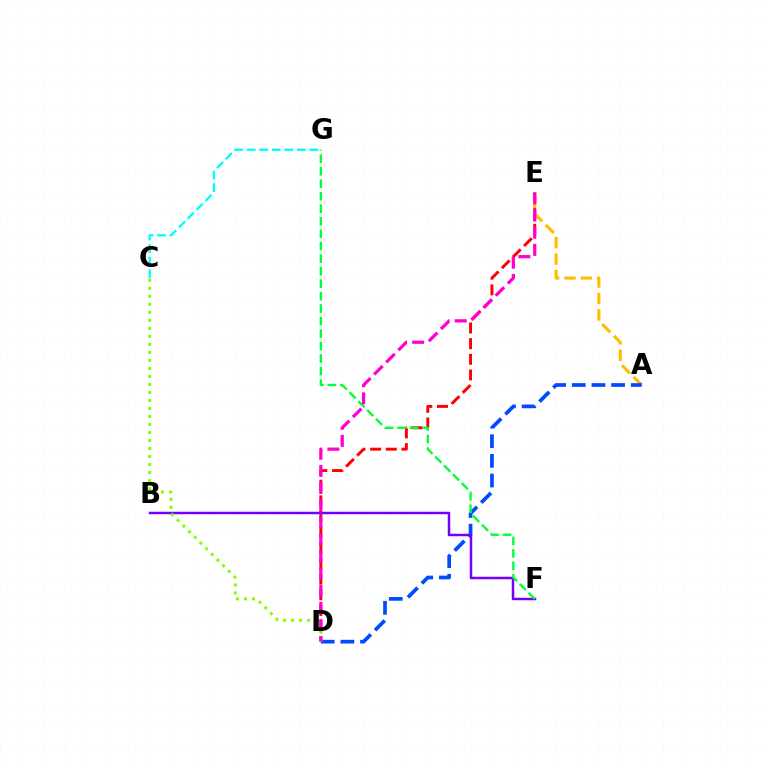{('C', 'G'): [{'color': '#00fff6', 'line_style': 'dashed', 'thickness': 1.7}], ('D', 'E'): [{'color': '#ff0000', 'line_style': 'dashed', 'thickness': 2.13}, {'color': '#ff00cf', 'line_style': 'dashed', 'thickness': 2.33}], ('A', 'E'): [{'color': '#ffbd00', 'line_style': 'dashed', 'thickness': 2.23}], ('A', 'D'): [{'color': '#004bff', 'line_style': 'dashed', 'thickness': 2.67}], ('B', 'F'): [{'color': '#7200ff', 'line_style': 'solid', 'thickness': 1.8}], ('F', 'G'): [{'color': '#00ff39', 'line_style': 'dashed', 'thickness': 1.7}], ('C', 'D'): [{'color': '#84ff00', 'line_style': 'dotted', 'thickness': 2.18}]}